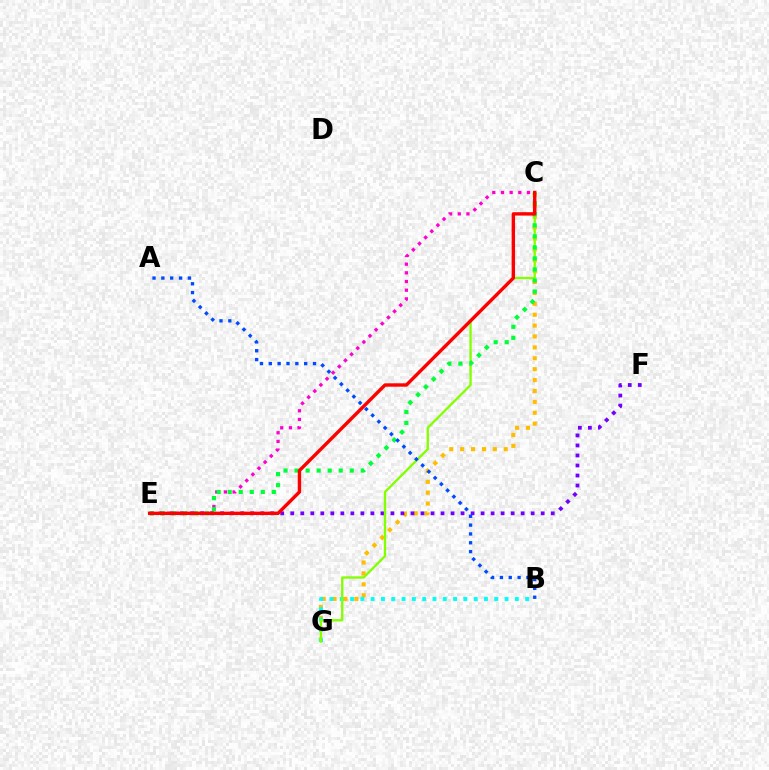{('C', 'G'): [{'color': '#ffbd00', 'line_style': 'dotted', 'thickness': 2.96}, {'color': '#84ff00', 'line_style': 'solid', 'thickness': 1.68}], ('C', 'E'): [{'color': '#ff00cf', 'line_style': 'dotted', 'thickness': 2.36}, {'color': '#00ff39', 'line_style': 'dotted', 'thickness': 3.0}, {'color': '#ff0000', 'line_style': 'solid', 'thickness': 2.44}], ('E', 'F'): [{'color': '#7200ff', 'line_style': 'dotted', 'thickness': 2.72}], ('B', 'G'): [{'color': '#00fff6', 'line_style': 'dotted', 'thickness': 2.8}], ('A', 'B'): [{'color': '#004bff', 'line_style': 'dotted', 'thickness': 2.4}]}